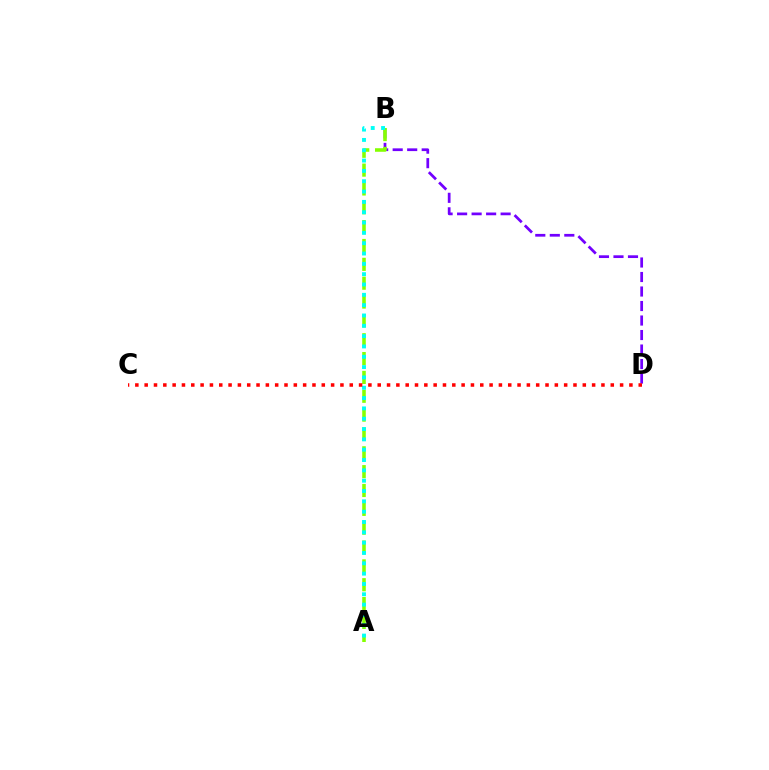{('B', 'D'): [{'color': '#7200ff', 'line_style': 'dashed', 'thickness': 1.97}], ('A', 'B'): [{'color': '#84ff00', 'line_style': 'dashed', 'thickness': 2.56}, {'color': '#00fff6', 'line_style': 'dotted', 'thickness': 2.81}], ('C', 'D'): [{'color': '#ff0000', 'line_style': 'dotted', 'thickness': 2.53}]}